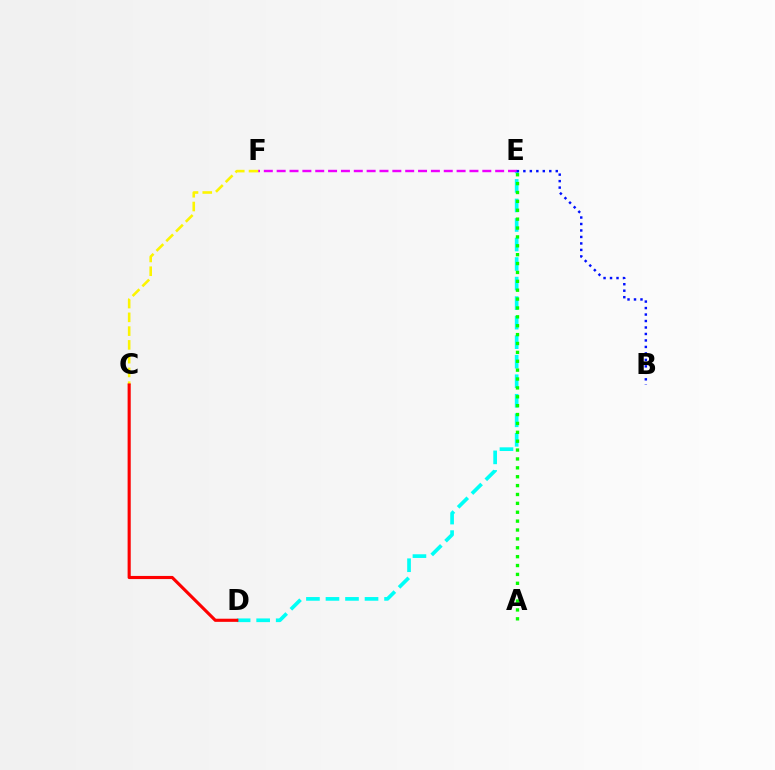{('D', 'E'): [{'color': '#00fff6', 'line_style': 'dashed', 'thickness': 2.65}], ('E', 'F'): [{'color': '#ee00ff', 'line_style': 'dashed', 'thickness': 1.75}], ('B', 'E'): [{'color': '#0010ff', 'line_style': 'dotted', 'thickness': 1.76}], ('C', 'F'): [{'color': '#fcf500', 'line_style': 'dashed', 'thickness': 1.87}], ('C', 'D'): [{'color': '#ff0000', 'line_style': 'solid', 'thickness': 2.25}], ('A', 'E'): [{'color': '#08ff00', 'line_style': 'dotted', 'thickness': 2.41}]}